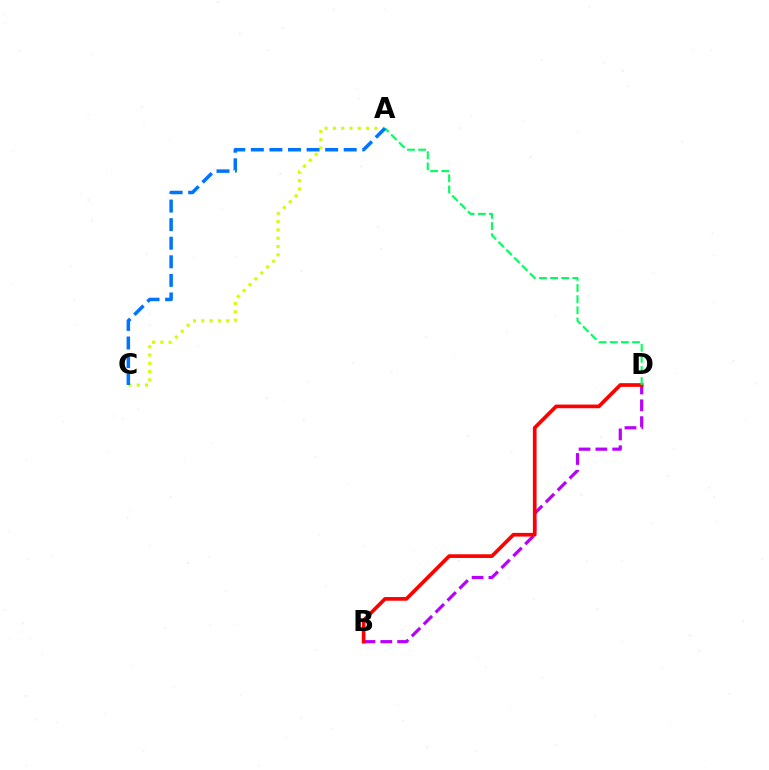{('B', 'D'): [{'color': '#b900ff', 'line_style': 'dashed', 'thickness': 2.29}, {'color': '#ff0000', 'line_style': 'solid', 'thickness': 2.65}], ('A', 'C'): [{'color': '#d1ff00', 'line_style': 'dotted', 'thickness': 2.26}, {'color': '#0074ff', 'line_style': 'dashed', 'thickness': 2.52}], ('A', 'D'): [{'color': '#00ff5c', 'line_style': 'dashed', 'thickness': 1.51}]}